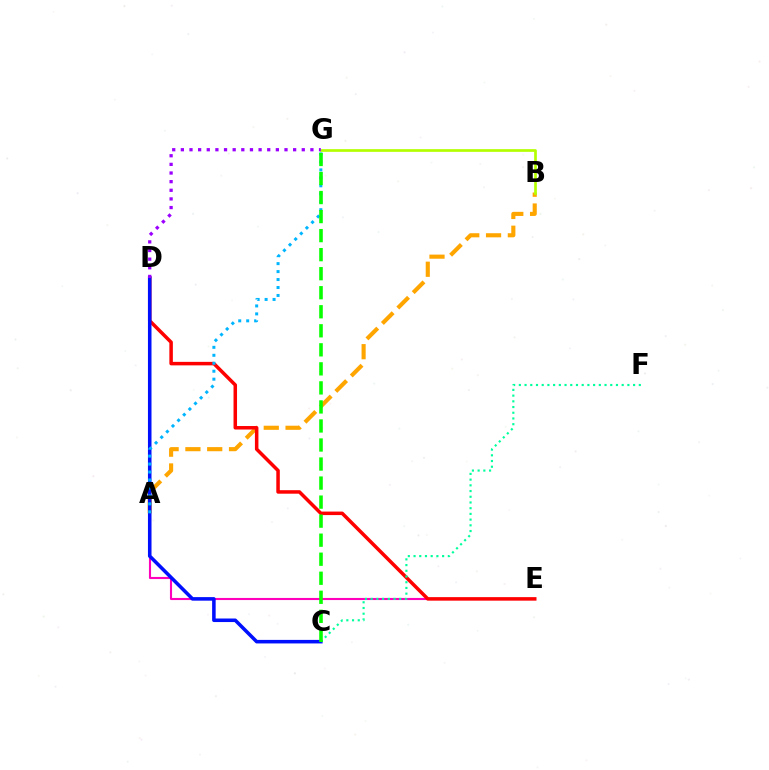{('A', 'B'): [{'color': '#ffa500', 'line_style': 'dashed', 'thickness': 2.96}], ('A', 'E'): [{'color': '#ff00bd', 'line_style': 'solid', 'thickness': 1.52}], ('D', 'E'): [{'color': '#ff0000', 'line_style': 'solid', 'thickness': 2.52}], ('C', 'D'): [{'color': '#0010ff', 'line_style': 'solid', 'thickness': 2.55}], ('A', 'G'): [{'color': '#00b5ff', 'line_style': 'dotted', 'thickness': 2.16}], ('C', 'F'): [{'color': '#00ff9d', 'line_style': 'dotted', 'thickness': 1.55}], ('C', 'G'): [{'color': '#08ff00', 'line_style': 'dashed', 'thickness': 2.59}], ('B', 'G'): [{'color': '#b3ff00', 'line_style': 'solid', 'thickness': 1.94}], ('D', 'G'): [{'color': '#9b00ff', 'line_style': 'dotted', 'thickness': 2.35}]}